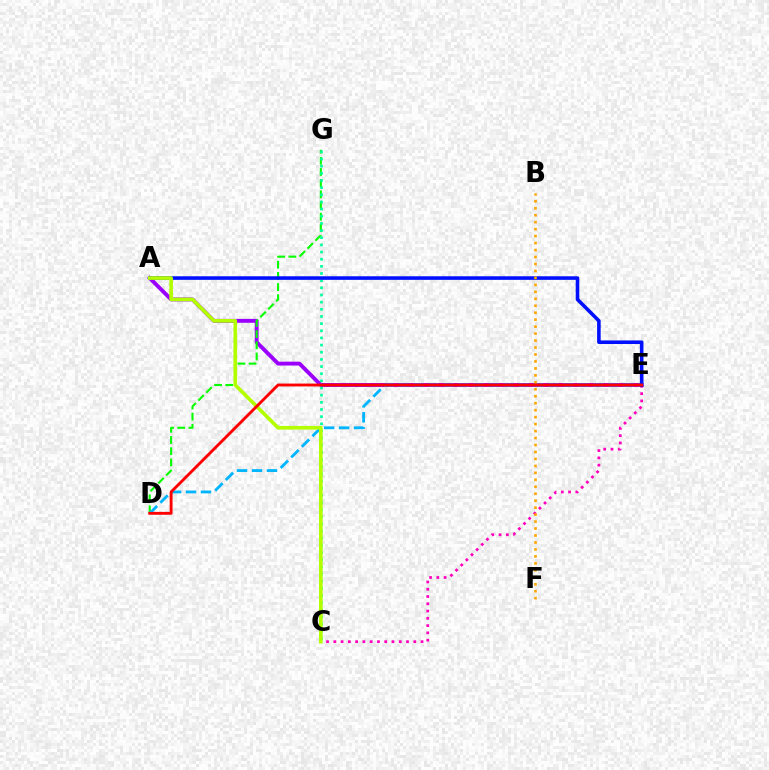{('A', 'E'): [{'color': '#9b00ff', 'line_style': 'solid', 'thickness': 2.8}, {'color': '#0010ff', 'line_style': 'solid', 'thickness': 2.58}], ('D', 'G'): [{'color': '#08ff00', 'line_style': 'dashed', 'thickness': 1.52}], ('C', 'E'): [{'color': '#ff00bd', 'line_style': 'dotted', 'thickness': 1.97}], ('D', 'E'): [{'color': '#00b5ff', 'line_style': 'dashed', 'thickness': 2.03}, {'color': '#ff0000', 'line_style': 'solid', 'thickness': 2.06}], ('C', 'G'): [{'color': '#00ff9d', 'line_style': 'dotted', 'thickness': 1.94}], ('A', 'C'): [{'color': '#b3ff00', 'line_style': 'solid', 'thickness': 2.63}], ('B', 'F'): [{'color': '#ffa500', 'line_style': 'dotted', 'thickness': 1.89}]}